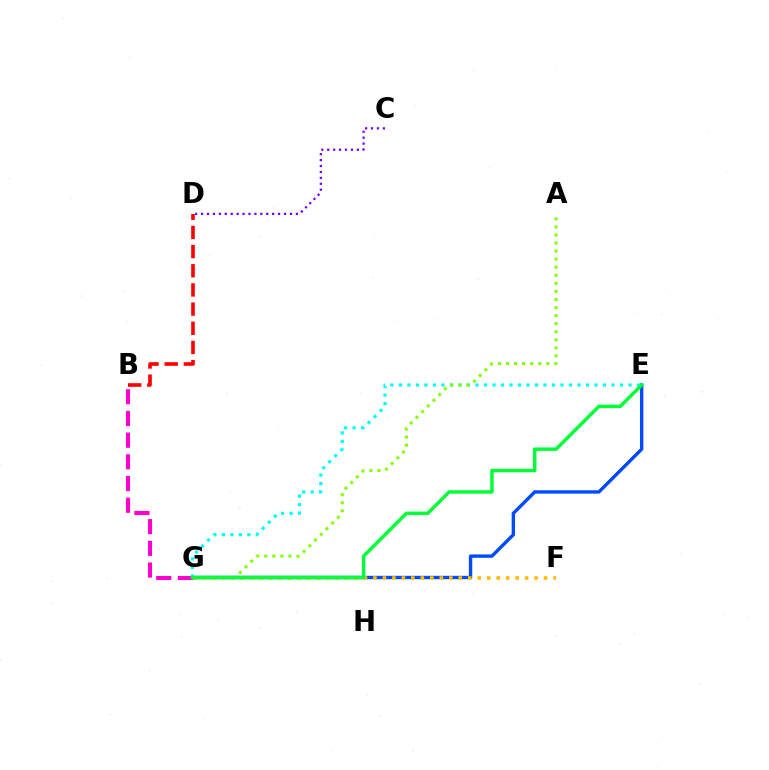{('E', 'G'): [{'color': '#004bff', 'line_style': 'solid', 'thickness': 2.43}, {'color': '#00fff6', 'line_style': 'dotted', 'thickness': 2.31}, {'color': '#00ff39', 'line_style': 'solid', 'thickness': 2.5}], ('B', 'G'): [{'color': '#ff00cf', 'line_style': 'dashed', 'thickness': 2.95}], ('A', 'G'): [{'color': '#84ff00', 'line_style': 'dotted', 'thickness': 2.19}], ('B', 'D'): [{'color': '#ff0000', 'line_style': 'dashed', 'thickness': 2.6}], ('C', 'D'): [{'color': '#7200ff', 'line_style': 'dotted', 'thickness': 1.61}], ('F', 'G'): [{'color': '#ffbd00', 'line_style': 'dotted', 'thickness': 2.58}]}